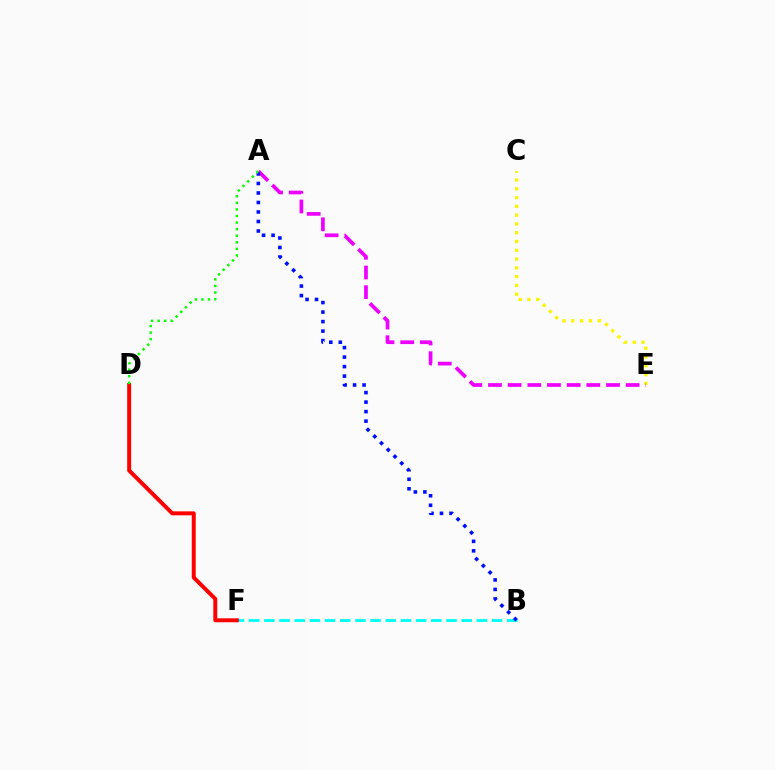{('C', 'E'): [{'color': '#fcf500', 'line_style': 'dotted', 'thickness': 2.39}], ('B', 'F'): [{'color': '#00fff6', 'line_style': 'dashed', 'thickness': 2.06}], ('D', 'F'): [{'color': '#ff0000', 'line_style': 'solid', 'thickness': 2.85}], ('A', 'E'): [{'color': '#ee00ff', 'line_style': 'dashed', 'thickness': 2.67}], ('A', 'B'): [{'color': '#0010ff', 'line_style': 'dotted', 'thickness': 2.58}], ('A', 'D'): [{'color': '#08ff00', 'line_style': 'dotted', 'thickness': 1.79}]}